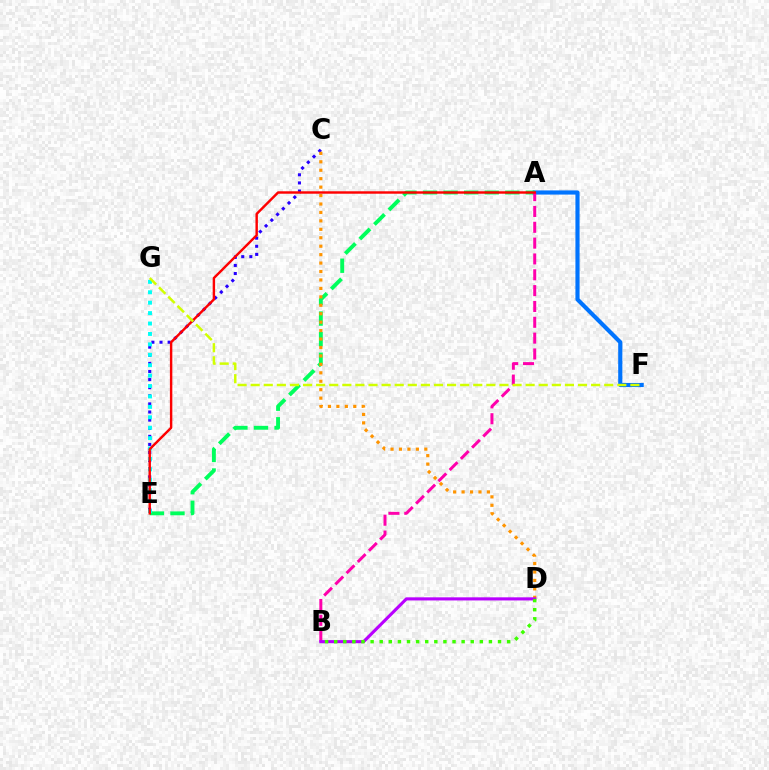{('C', 'E'): [{'color': '#2500ff', 'line_style': 'dotted', 'thickness': 2.2}], ('A', 'F'): [{'color': '#0074ff', 'line_style': 'solid', 'thickness': 3.0}], ('A', 'E'): [{'color': '#00ff5c', 'line_style': 'dashed', 'thickness': 2.79}, {'color': '#ff0000', 'line_style': 'solid', 'thickness': 1.75}], ('A', 'B'): [{'color': '#ff00ac', 'line_style': 'dashed', 'thickness': 2.15}], ('E', 'G'): [{'color': '#00fff6', 'line_style': 'dotted', 'thickness': 2.83}], ('C', 'D'): [{'color': '#ff9400', 'line_style': 'dotted', 'thickness': 2.29}], ('B', 'D'): [{'color': '#b900ff', 'line_style': 'solid', 'thickness': 2.24}, {'color': '#3dff00', 'line_style': 'dotted', 'thickness': 2.47}], ('F', 'G'): [{'color': '#d1ff00', 'line_style': 'dashed', 'thickness': 1.78}]}